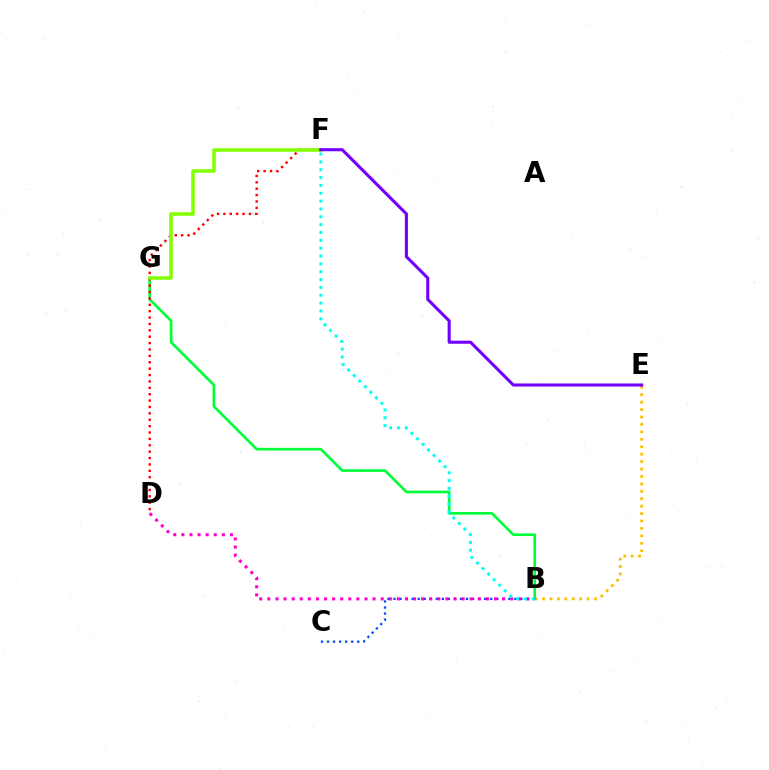{('B', 'E'): [{'color': '#ffbd00', 'line_style': 'dotted', 'thickness': 2.02}], ('B', 'G'): [{'color': '#00ff39', 'line_style': 'solid', 'thickness': 1.92}], ('B', 'C'): [{'color': '#004bff', 'line_style': 'dotted', 'thickness': 1.64}], ('D', 'F'): [{'color': '#ff0000', 'line_style': 'dotted', 'thickness': 1.74}], ('B', 'D'): [{'color': '#ff00cf', 'line_style': 'dotted', 'thickness': 2.2}], ('F', 'G'): [{'color': '#84ff00', 'line_style': 'solid', 'thickness': 2.55}], ('B', 'F'): [{'color': '#00fff6', 'line_style': 'dotted', 'thickness': 2.13}], ('E', 'F'): [{'color': '#7200ff', 'line_style': 'solid', 'thickness': 2.21}]}